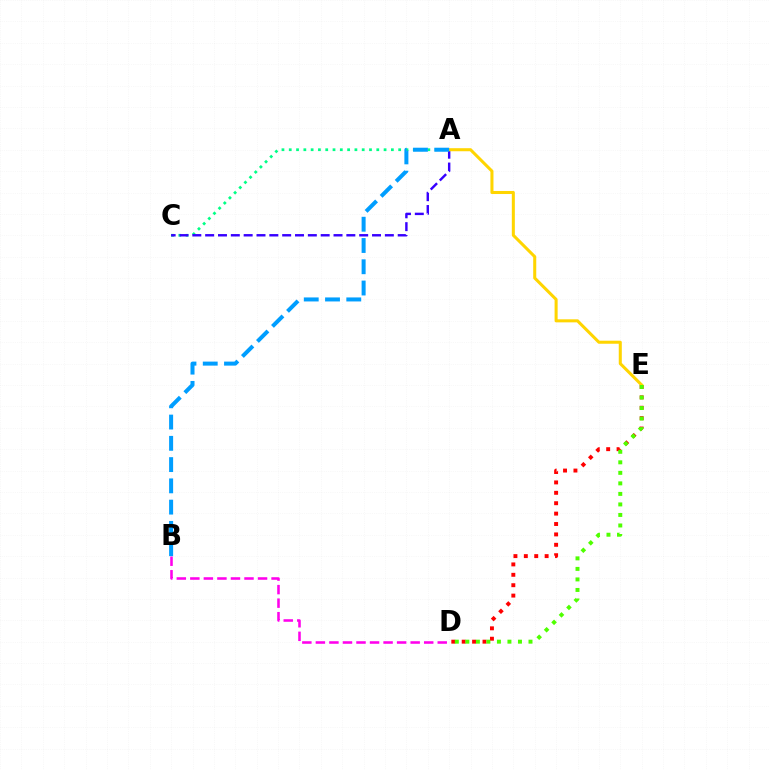{('A', 'C'): [{'color': '#00ff86', 'line_style': 'dotted', 'thickness': 1.98}, {'color': '#3700ff', 'line_style': 'dashed', 'thickness': 1.74}], ('D', 'E'): [{'color': '#ff0000', 'line_style': 'dotted', 'thickness': 2.82}, {'color': '#4fff00', 'line_style': 'dotted', 'thickness': 2.86}], ('B', 'D'): [{'color': '#ff00ed', 'line_style': 'dashed', 'thickness': 1.84}], ('A', 'E'): [{'color': '#ffd500', 'line_style': 'solid', 'thickness': 2.19}], ('A', 'B'): [{'color': '#009eff', 'line_style': 'dashed', 'thickness': 2.89}]}